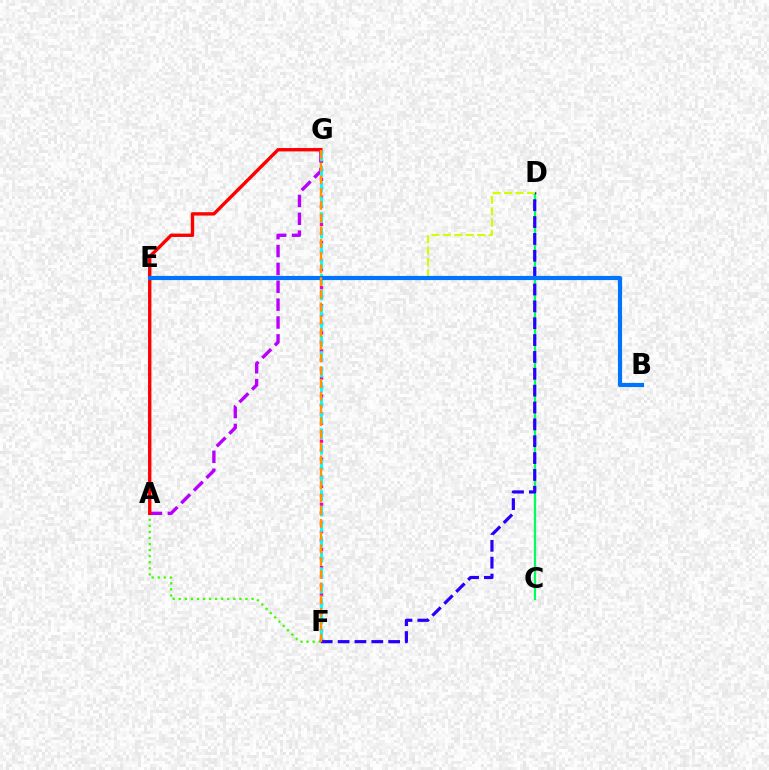{('E', 'F'): [{'color': '#3dff00', 'line_style': 'dotted', 'thickness': 1.65}], ('A', 'G'): [{'color': '#b900ff', 'line_style': 'dashed', 'thickness': 2.43}, {'color': '#ff0000', 'line_style': 'solid', 'thickness': 2.43}], ('F', 'G'): [{'color': '#ff00ac', 'line_style': 'dotted', 'thickness': 2.45}, {'color': '#00fff6', 'line_style': 'dashed', 'thickness': 2.1}, {'color': '#ff9400', 'line_style': 'dashed', 'thickness': 1.73}], ('C', 'D'): [{'color': '#00ff5c', 'line_style': 'solid', 'thickness': 1.61}], ('D', 'F'): [{'color': '#2500ff', 'line_style': 'dashed', 'thickness': 2.29}], ('D', 'E'): [{'color': '#d1ff00', 'line_style': 'dashed', 'thickness': 1.56}], ('B', 'E'): [{'color': '#0074ff', 'line_style': 'solid', 'thickness': 2.99}]}